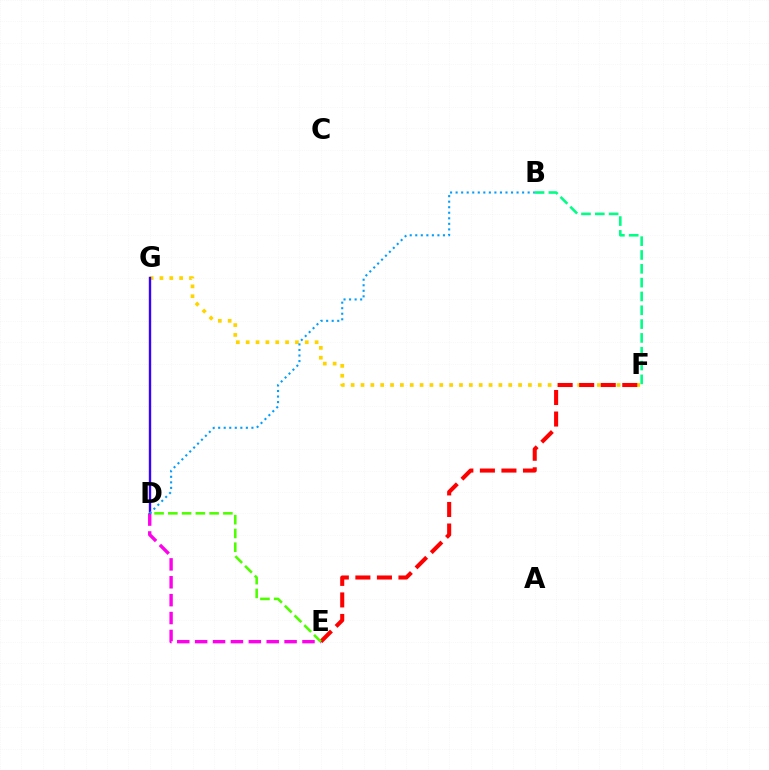{('B', 'F'): [{'color': '#00ff86', 'line_style': 'dashed', 'thickness': 1.88}], ('D', 'E'): [{'color': '#ff00ed', 'line_style': 'dashed', 'thickness': 2.43}, {'color': '#4fff00', 'line_style': 'dashed', 'thickness': 1.87}], ('F', 'G'): [{'color': '#ffd500', 'line_style': 'dotted', 'thickness': 2.68}], ('D', 'G'): [{'color': '#3700ff', 'line_style': 'solid', 'thickness': 1.71}], ('E', 'F'): [{'color': '#ff0000', 'line_style': 'dashed', 'thickness': 2.93}], ('B', 'D'): [{'color': '#009eff', 'line_style': 'dotted', 'thickness': 1.51}]}